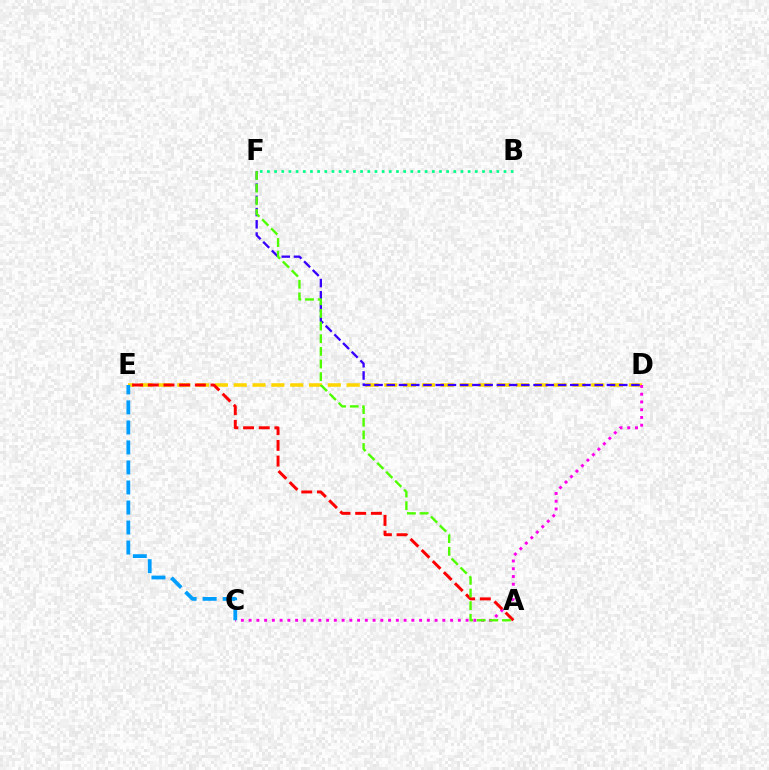{('D', 'E'): [{'color': '#ffd500', 'line_style': 'dashed', 'thickness': 2.56}], ('D', 'F'): [{'color': '#3700ff', 'line_style': 'dashed', 'thickness': 1.66}], ('C', 'D'): [{'color': '#ff00ed', 'line_style': 'dotted', 'thickness': 2.11}], ('A', 'E'): [{'color': '#ff0000', 'line_style': 'dashed', 'thickness': 2.13}], ('C', 'E'): [{'color': '#009eff', 'line_style': 'dashed', 'thickness': 2.72}], ('A', 'F'): [{'color': '#4fff00', 'line_style': 'dashed', 'thickness': 1.72}], ('B', 'F'): [{'color': '#00ff86', 'line_style': 'dotted', 'thickness': 1.95}]}